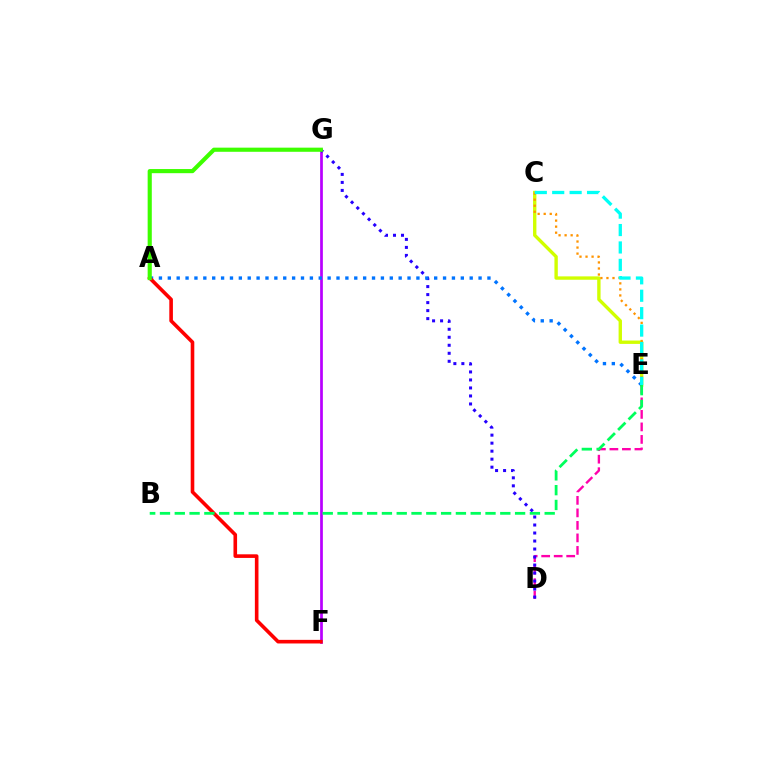{('F', 'G'): [{'color': '#b900ff', 'line_style': 'solid', 'thickness': 1.96}], ('C', 'E'): [{'color': '#d1ff00', 'line_style': 'solid', 'thickness': 2.43}, {'color': '#ff9400', 'line_style': 'dotted', 'thickness': 1.64}, {'color': '#00fff6', 'line_style': 'dashed', 'thickness': 2.37}], ('D', 'E'): [{'color': '#ff00ac', 'line_style': 'dashed', 'thickness': 1.7}], ('D', 'G'): [{'color': '#2500ff', 'line_style': 'dotted', 'thickness': 2.18}], ('A', 'E'): [{'color': '#0074ff', 'line_style': 'dotted', 'thickness': 2.41}], ('A', 'F'): [{'color': '#ff0000', 'line_style': 'solid', 'thickness': 2.6}], ('A', 'G'): [{'color': '#3dff00', 'line_style': 'solid', 'thickness': 2.98}], ('B', 'E'): [{'color': '#00ff5c', 'line_style': 'dashed', 'thickness': 2.01}]}